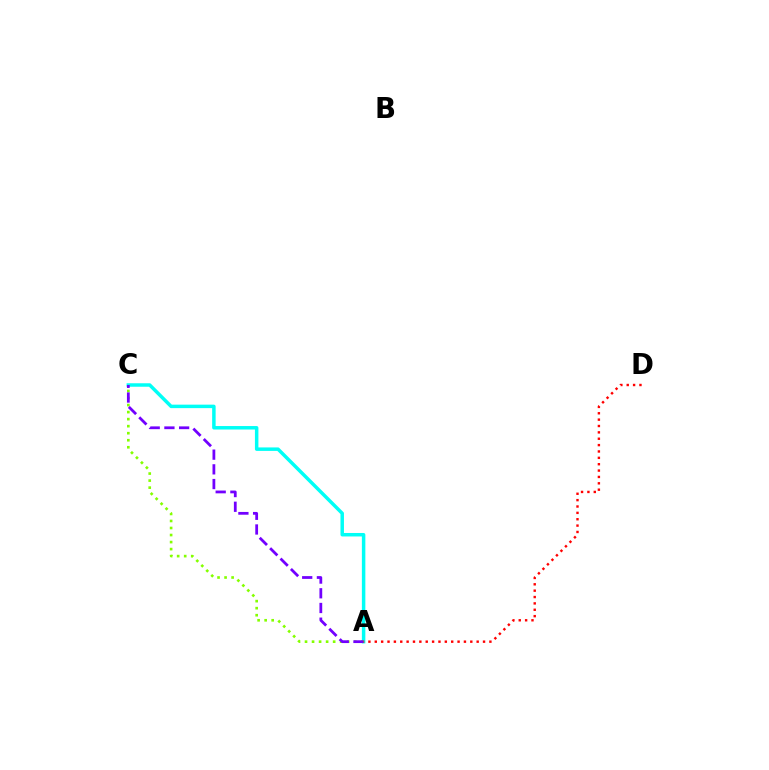{('A', 'C'): [{'color': '#00fff6', 'line_style': 'solid', 'thickness': 2.51}, {'color': '#84ff00', 'line_style': 'dotted', 'thickness': 1.91}, {'color': '#7200ff', 'line_style': 'dashed', 'thickness': 2.0}], ('A', 'D'): [{'color': '#ff0000', 'line_style': 'dotted', 'thickness': 1.73}]}